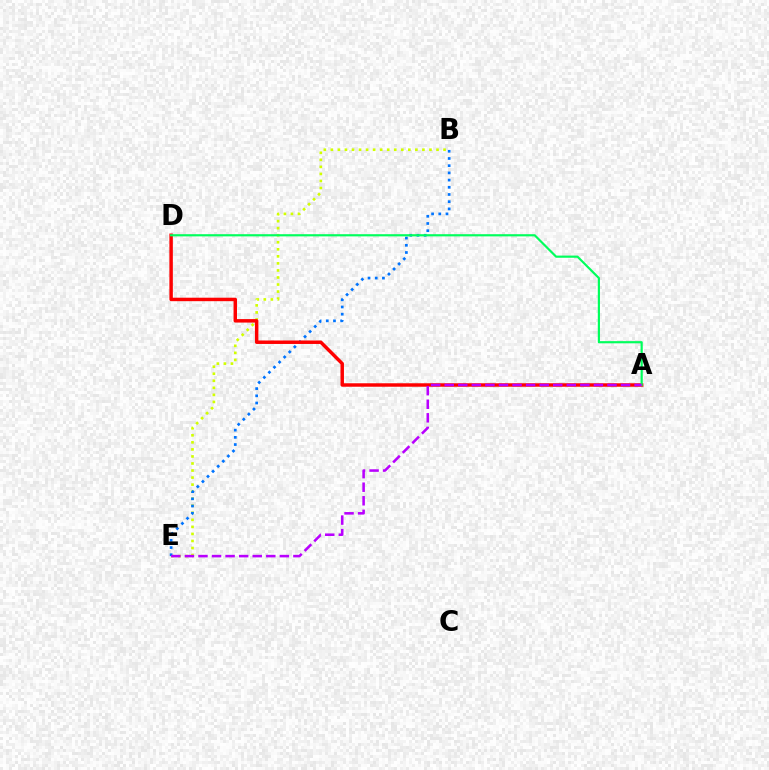{('B', 'E'): [{'color': '#d1ff00', 'line_style': 'dotted', 'thickness': 1.91}, {'color': '#0074ff', 'line_style': 'dotted', 'thickness': 1.96}], ('A', 'D'): [{'color': '#ff0000', 'line_style': 'solid', 'thickness': 2.49}, {'color': '#00ff5c', 'line_style': 'solid', 'thickness': 1.57}], ('A', 'E'): [{'color': '#b900ff', 'line_style': 'dashed', 'thickness': 1.84}]}